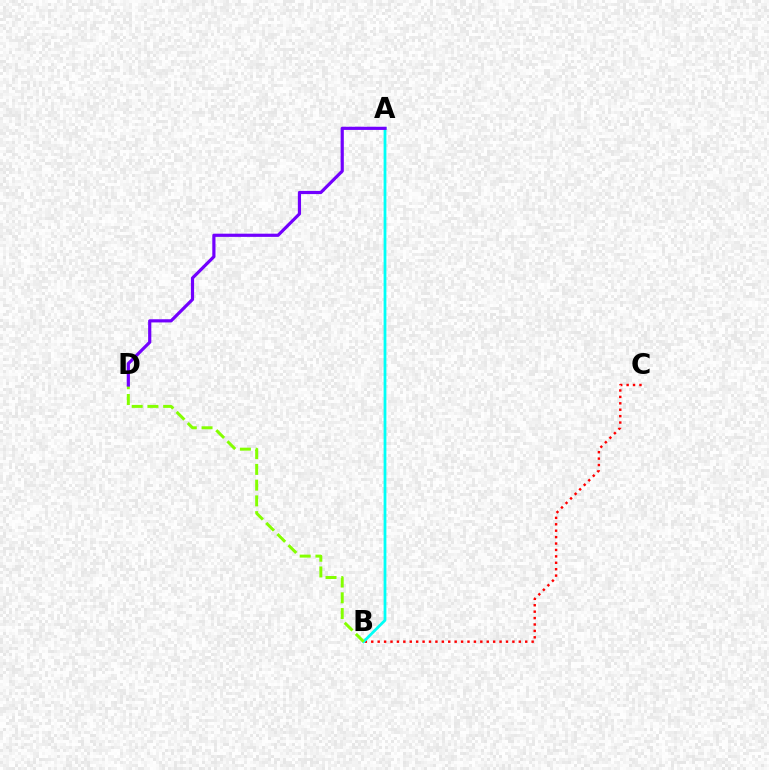{('B', 'C'): [{'color': '#ff0000', 'line_style': 'dotted', 'thickness': 1.74}], ('A', 'B'): [{'color': '#00fff6', 'line_style': 'solid', 'thickness': 2.0}], ('B', 'D'): [{'color': '#84ff00', 'line_style': 'dashed', 'thickness': 2.14}], ('A', 'D'): [{'color': '#7200ff', 'line_style': 'solid', 'thickness': 2.29}]}